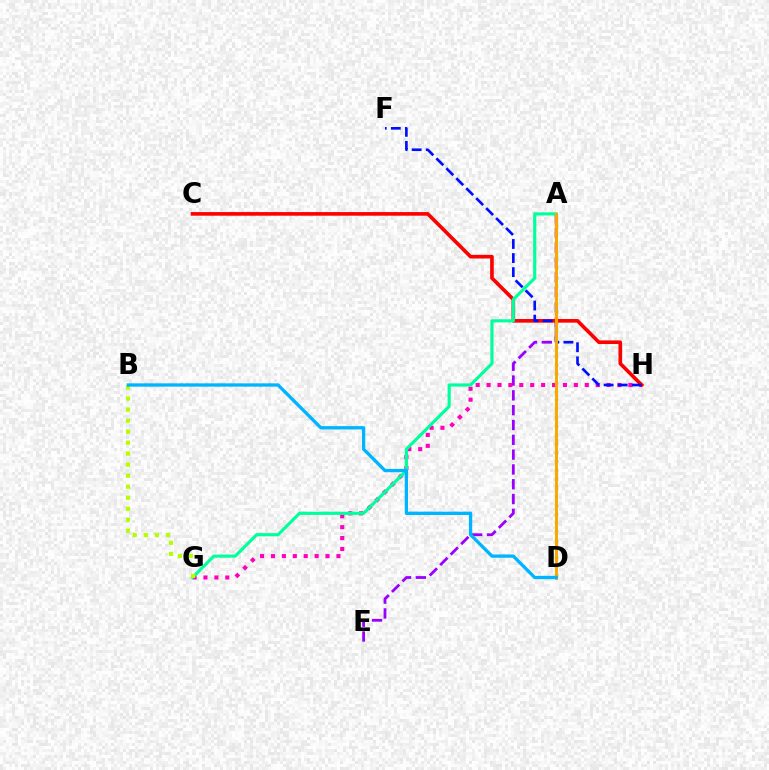{('A', 'E'): [{'color': '#9b00ff', 'line_style': 'dashed', 'thickness': 2.01}], ('G', 'H'): [{'color': '#ff00bd', 'line_style': 'dotted', 'thickness': 2.96}], ('C', 'H'): [{'color': '#ff0000', 'line_style': 'solid', 'thickness': 2.62}], ('F', 'H'): [{'color': '#0010ff', 'line_style': 'dashed', 'thickness': 1.91}], ('A', 'G'): [{'color': '#00ff9d', 'line_style': 'solid', 'thickness': 2.26}], ('B', 'G'): [{'color': '#b3ff00', 'line_style': 'dotted', 'thickness': 2.99}], ('A', 'D'): [{'color': '#08ff00', 'line_style': 'dotted', 'thickness': 2.38}, {'color': '#ffa500', 'line_style': 'solid', 'thickness': 2.12}], ('B', 'D'): [{'color': '#00b5ff', 'line_style': 'solid', 'thickness': 2.38}]}